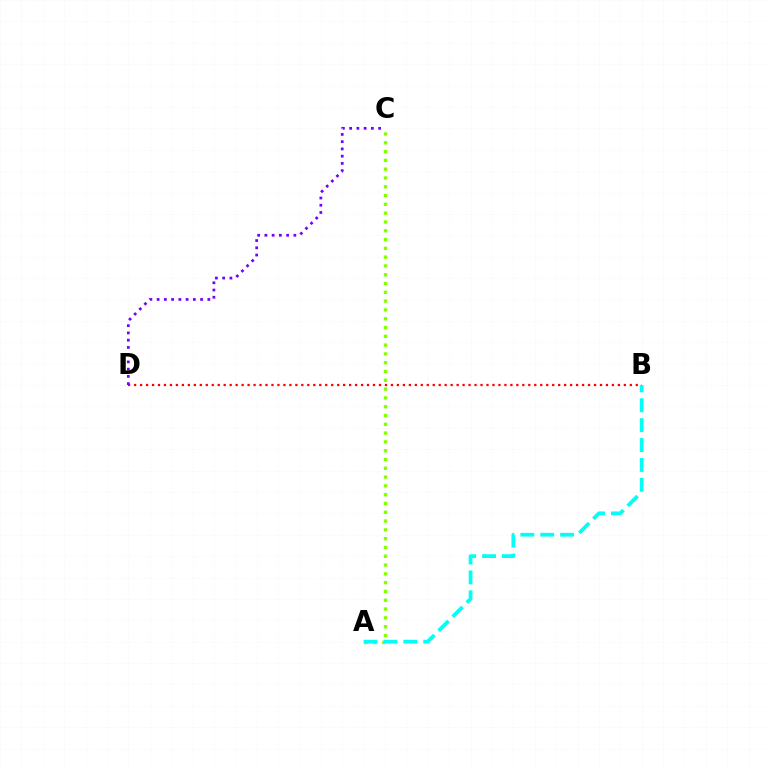{('A', 'C'): [{'color': '#84ff00', 'line_style': 'dotted', 'thickness': 2.39}], ('B', 'D'): [{'color': '#ff0000', 'line_style': 'dotted', 'thickness': 1.62}], ('A', 'B'): [{'color': '#00fff6', 'line_style': 'dashed', 'thickness': 2.7}], ('C', 'D'): [{'color': '#7200ff', 'line_style': 'dotted', 'thickness': 1.97}]}